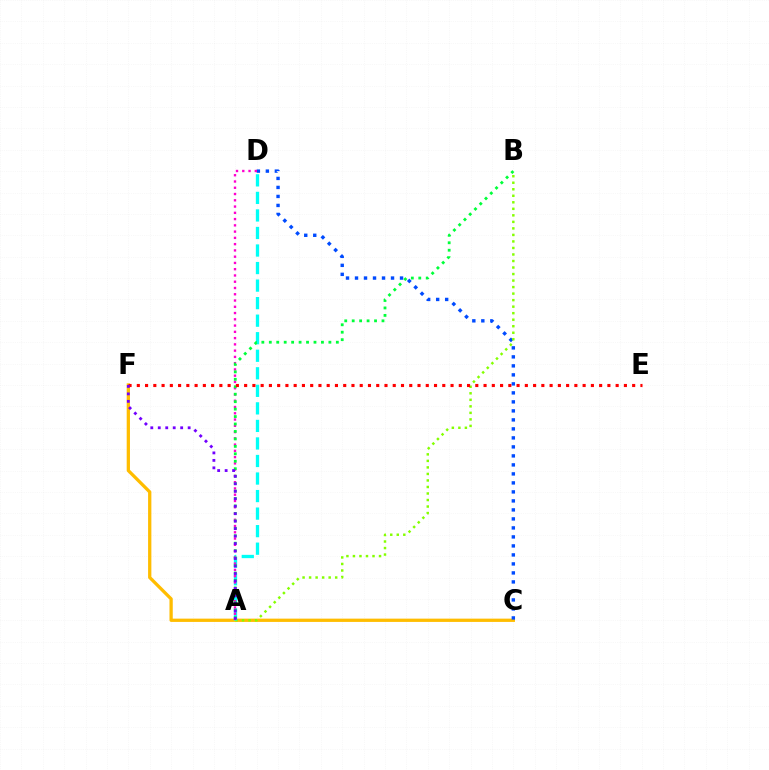{('C', 'F'): [{'color': '#ffbd00', 'line_style': 'solid', 'thickness': 2.36}], ('C', 'D'): [{'color': '#004bff', 'line_style': 'dotted', 'thickness': 2.45}], ('A', 'B'): [{'color': '#84ff00', 'line_style': 'dotted', 'thickness': 1.77}, {'color': '#00ff39', 'line_style': 'dotted', 'thickness': 2.02}], ('A', 'D'): [{'color': '#00fff6', 'line_style': 'dashed', 'thickness': 2.38}, {'color': '#ff00cf', 'line_style': 'dotted', 'thickness': 1.7}], ('E', 'F'): [{'color': '#ff0000', 'line_style': 'dotted', 'thickness': 2.24}], ('A', 'F'): [{'color': '#7200ff', 'line_style': 'dotted', 'thickness': 2.03}]}